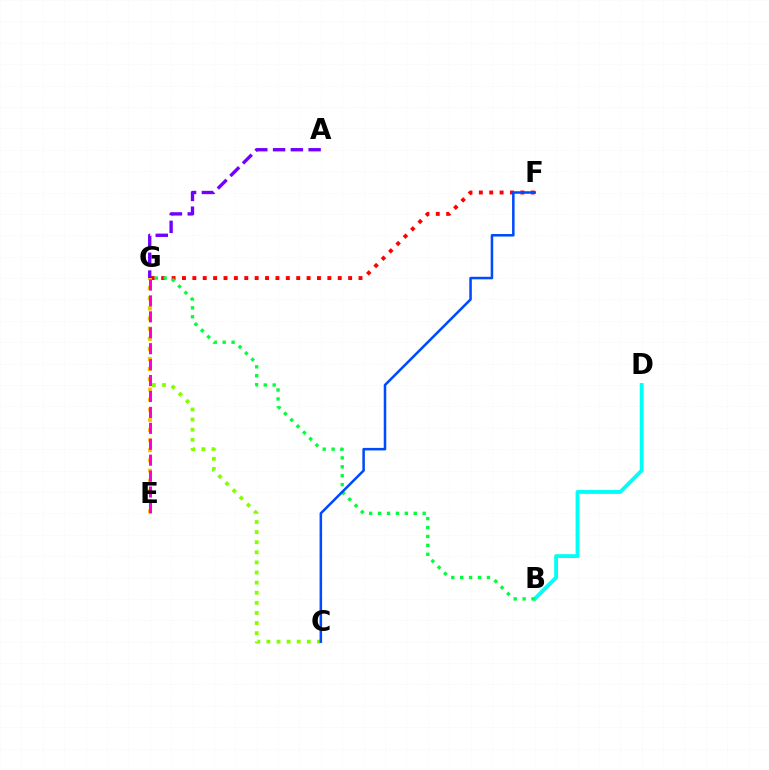{('B', 'D'): [{'color': '#00fff6', 'line_style': 'solid', 'thickness': 2.78}], ('F', 'G'): [{'color': '#ff0000', 'line_style': 'dotted', 'thickness': 2.82}], ('A', 'G'): [{'color': '#7200ff', 'line_style': 'dashed', 'thickness': 2.42}], ('C', 'G'): [{'color': '#84ff00', 'line_style': 'dotted', 'thickness': 2.75}], ('E', 'G'): [{'color': '#ffbd00', 'line_style': 'dotted', 'thickness': 2.75}, {'color': '#ff00cf', 'line_style': 'dashed', 'thickness': 2.16}], ('B', 'G'): [{'color': '#00ff39', 'line_style': 'dotted', 'thickness': 2.42}], ('C', 'F'): [{'color': '#004bff', 'line_style': 'solid', 'thickness': 1.82}]}